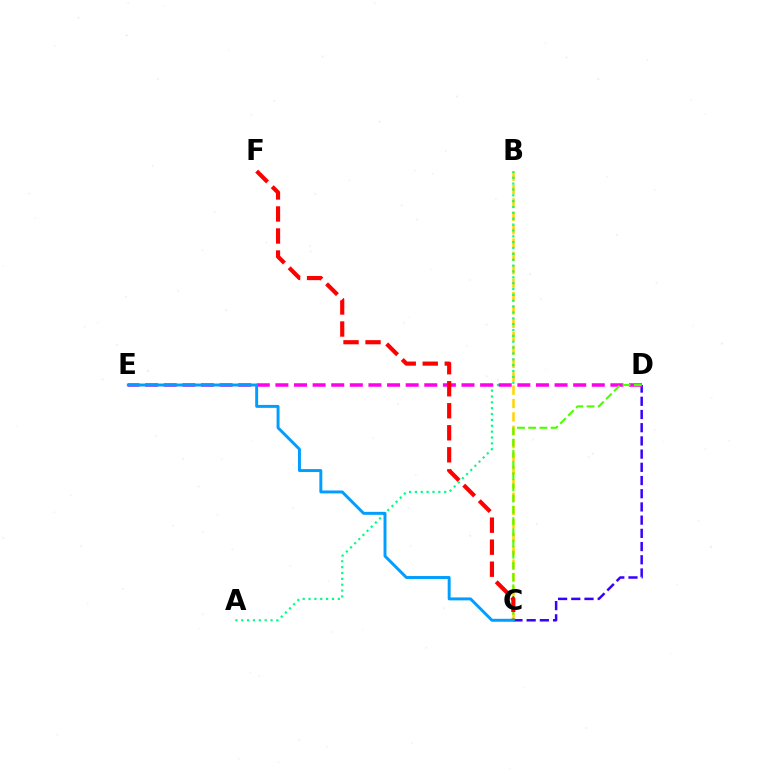{('B', 'C'): [{'color': '#ffd500', 'line_style': 'dashed', 'thickness': 1.82}], ('A', 'B'): [{'color': '#00ff86', 'line_style': 'dotted', 'thickness': 1.59}], ('C', 'D'): [{'color': '#3700ff', 'line_style': 'dashed', 'thickness': 1.79}, {'color': '#4fff00', 'line_style': 'dashed', 'thickness': 1.52}], ('D', 'E'): [{'color': '#ff00ed', 'line_style': 'dashed', 'thickness': 2.53}], ('C', 'F'): [{'color': '#ff0000', 'line_style': 'dashed', 'thickness': 2.99}], ('C', 'E'): [{'color': '#009eff', 'line_style': 'solid', 'thickness': 2.12}]}